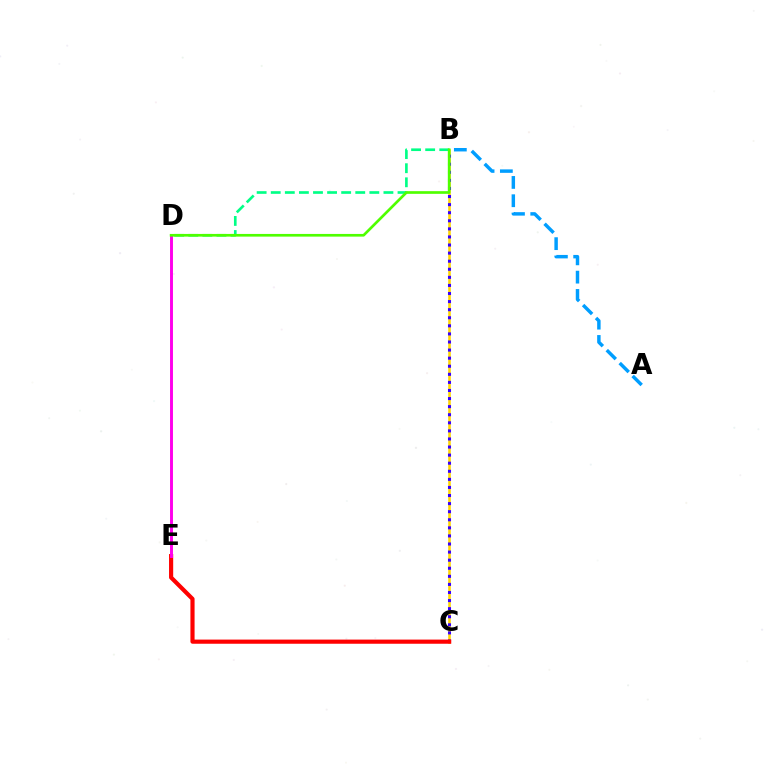{('B', 'C'): [{'color': '#ffd500', 'line_style': 'solid', 'thickness': 1.86}, {'color': '#3700ff', 'line_style': 'dotted', 'thickness': 2.2}], ('C', 'E'): [{'color': '#ff0000', 'line_style': 'solid', 'thickness': 2.99}], ('A', 'B'): [{'color': '#009eff', 'line_style': 'dashed', 'thickness': 2.49}], ('B', 'D'): [{'color': '#00ff86', 'line_style': 'dashed', 'thickness': 1.91}, {'color': '#4fff00', 'line_style': 'solid', 'thickness': 1.93}], ('D', 'E'): [{'color': '#ff00ed', 'line_style': 'solid', 'thickness': 2.11}]}